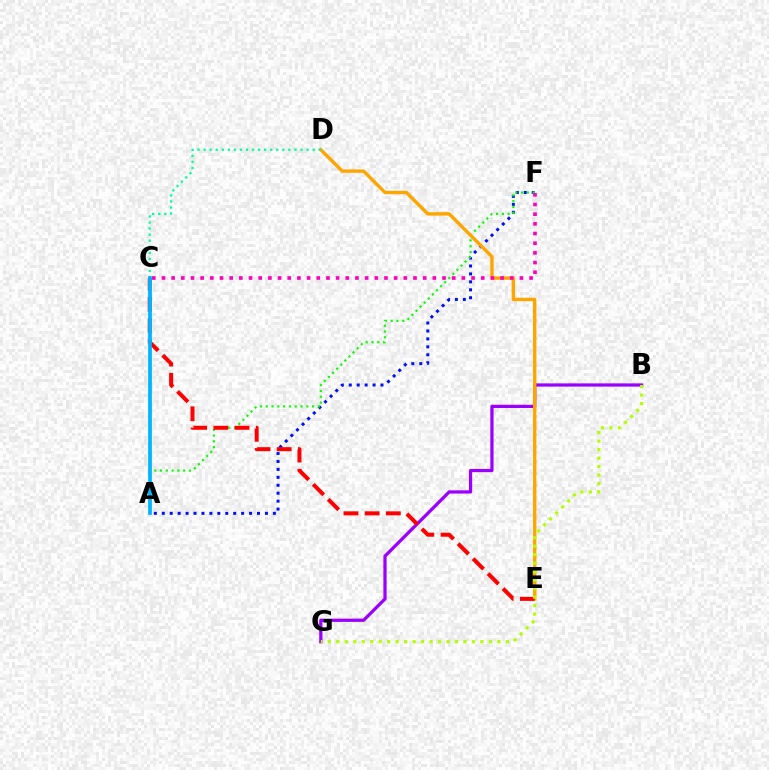{('B', 'G'): [{'color': '#9b00ff', 'line_style': 'solid', 'thickness': 2.33}, {'color': '#b3ff00', 'line_style': 'dotted', 'thickness': 2.3}], ('A', 'F'): [{'color': '#0010ff', 'line_style': 'dotted', 'thickness': 2.16}, {'color': '#08ff00', 'line_style': 'dotted', 'thickness': 1.57}], ('D', 'E'): [{'color': '#ffa500', 'line_style': 'solid', 'thickness': 2.43}], ('C', 'F'): [{'color': '#ff00bd', 'line_style': 'dotted', 'thickness': 2.63}], ('C', 'E'): [{'color': '#ff0000', 'line_style': 'dashed', 'thickness': 2.88}], ('C', 'D'): [{'color': '#00ff9d', 'line_style': 'dotted', 'thickness': 1.65}], ('A', 'C'): [{'color': '#00b5ff', 'line_style': 'solid', 'thickness': 2.69}]}